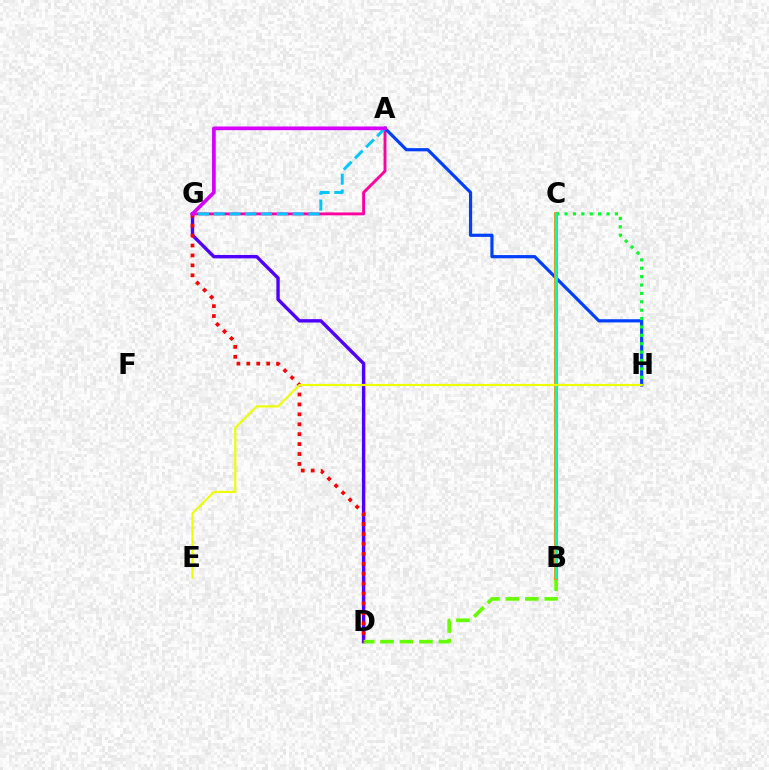{('A', 'G'): [{'color': '#ff00a0', 'line_style': 'solid', 'thickness': 2.08}, {'color': '#00c7ff', 'line_style': 'dashed', 'thickness': 2.14}, {'color': '#d600ff', 'line_style': 'solid', 'thickness': 2.66}], ('D', 'G'): [{'color': '#4f00ff', 'line_style': 'solid', 'thickness': 2.44}, {'color': '#ff0000', 'line_style': 'dotted', 'thickness': 2.7}], ('A', 'H'): [{'color': '#003fff', 'line_style': 'solid', 'thickness': 2.3}], ('B', 'D'): [{'color': '#66ff00', 'line_style': 'dashed', 'thickness': 2.64}], ('B', 'C'): [{'color': '#ff8800', 'line_style': 'solid', 'thickness': 2.78}, {'color': '#00ffaf', 'line_style': 'solid', 'thickness': 1.66}], ('C', 'H'): [{'color': '#00ff27', 'line_style': 'dotted', 'thickness': 2.28}], ('E', 'H'): [{'color': '#eeff00', 'line_style': 'solid', 'thickness': 1.56}]}